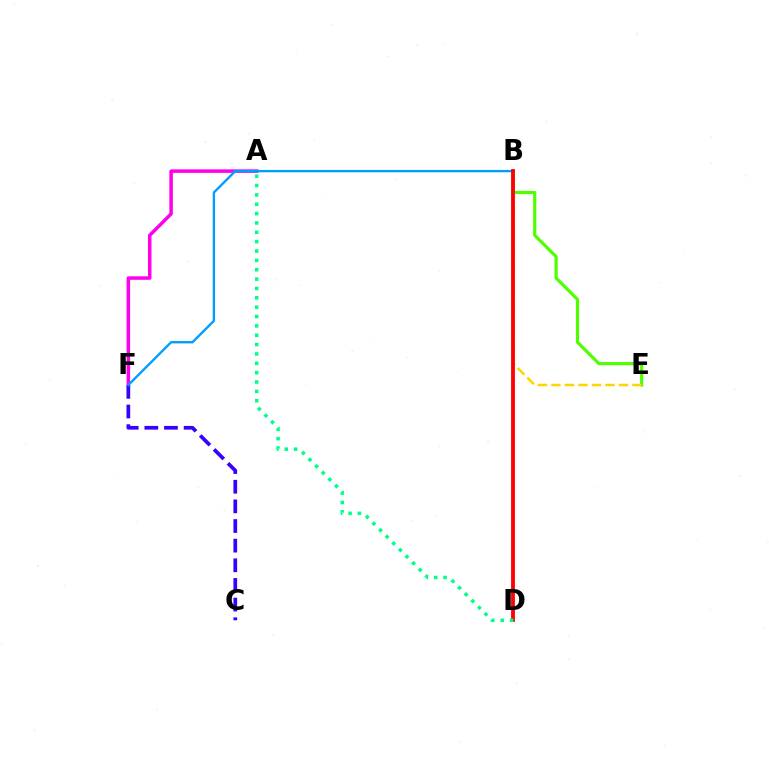{('A', 'F'): [{'color': '#ff00ed', 'line_style': 'solid', 'thickness': 2.52}], ('B', 'E'): [{'color': '#4fff00', 'line_style': 'solid', 'thickness': 2.29}, {'color': '#ffd500', 'line_style': 'dashed', 'thickness': 1.83}], ('C', 'F'): [{'color': '#3700ff', 'line_style': 'dashed', 'thickness': 2.67}], ('B', 'F'): [{'color': '#009eff', 'line_style': 'solid', 'thickness': 1.7}], ('B', 'D'): [{'color': '#ff0000', 'line_style': 'solid', 'thickness': 2.75}], ('A', 'D'): [{'color': '#00ff86', 'line_style': 'dotted', 'thickness': 2.54}]}